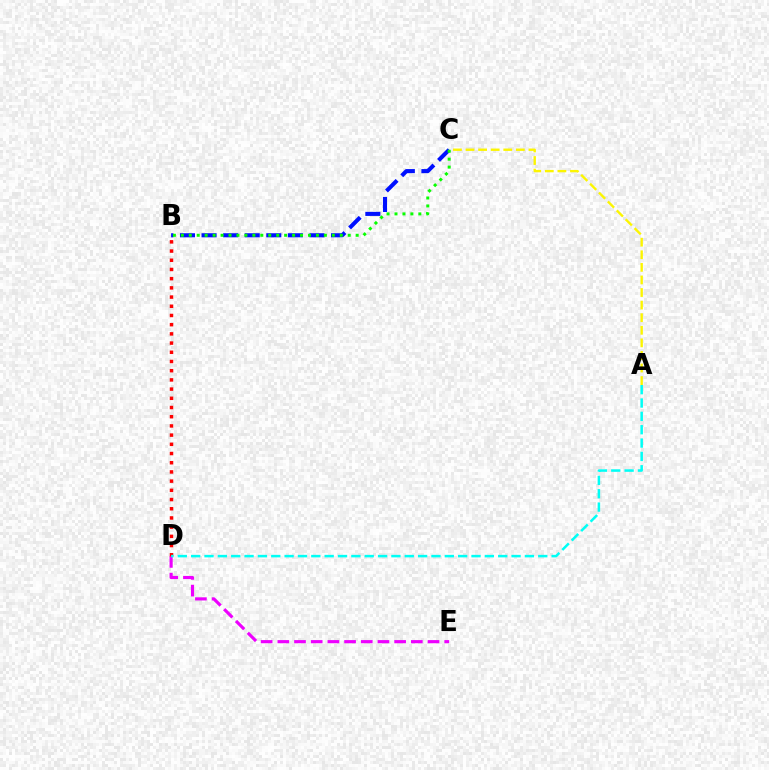{('D', 'E'): [{'color': '#ee00ff', 'line_style': 'dashed', 'thickness': 2.27}], ('A', 'C'): [{'color': '#fcf500', 'line_style': 'dashed', 'thickness': 1.71}], ('B', 'C'): [{'color': '#0010ff', 'line_style': 'dashed', 'thickness': 2.93}, {'color': '#08ff00', 'line_style': 'dotted', 'thickness': 2.16}], ('B', 'D'): [{'color': '#ff0000', 'line_style': 'dotted', 'thickness': 2.5}], ('A', 'D'): [{'color': '#00fff6', 'line_style': 'dashed', 'thickness': 1.81}]}